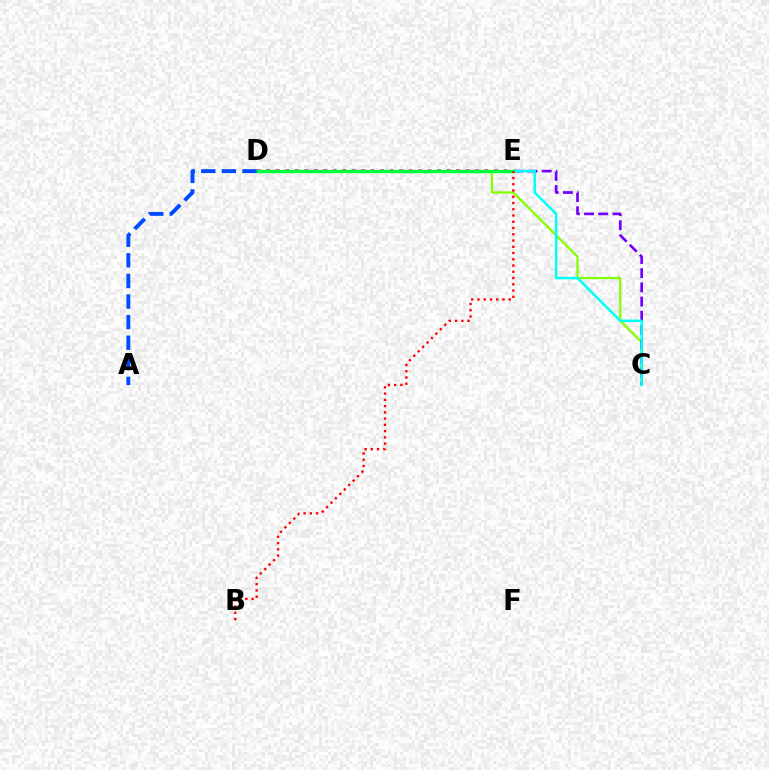{('C', 'D'): [{'color': '#84ff00', 'line_style': 'solid', 'thickness': 1.63}], ('D', 'E'): [{'color': '#ff00cf', 'line_style': 'dotted', 'thickness': 2.58}, {'color': '#ffbd00', 'line_style': 'dashed', 'thickness': 2.05}, {'color': '#00ff39', 'line_style': 'solid', 'thickness': 2.42}], ('C', 'E'): [{'color': '#7200ff', 'line_style': 'dashed', 'thickness': 1.93}, {'color': '#00fff6', 'line_style': 'solid', 'thickness': 1.8}], ('A', 'D'): [{'color': '#004bff', 'line_style': 'dashed', 'thickness': 2.8}], ('B', 'E'): [{'color': '#ff0000', 'line_style': 'dotted', 'thickness': 1.7}]}